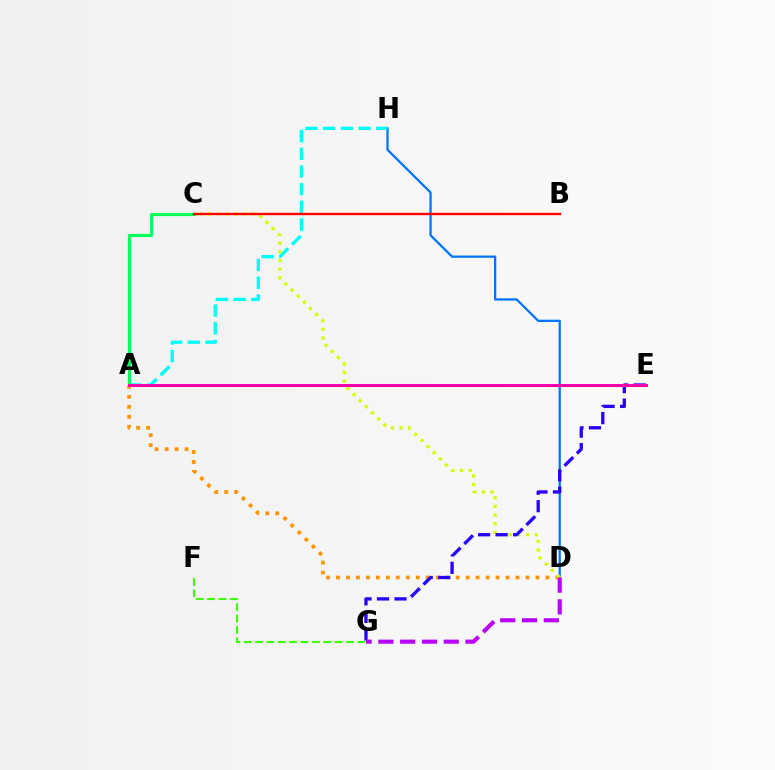{('D', 'H'): [{'color': '#0074ff', 'line_style': 'solid', 'thickness': 1.63}], ('A', 'H'): [{'color': '#00fff6', 'line_style': 'dashed', 'thickness': 2.41}], ('A', 'C'): [{'color': '#00ff5c', 'line_style': 'solid', 'thickness': 2.3}], ('A', 'D'): [{'color': '#ff9400', 'line_style': 'dotted', 'thickness': 2.71}], ('C', 'D'): [{'color': '#d1ff00', 'line_style': 'dotted', 'thickness': 2.36}], ('F', 'G'): [{'color': '#3dff00', 'line_style': 'dashed', 'thickness': 1.54}], ('B', 'C'): [{'color': '#ff0000', 'line_style': 'solid', 'thickness': 1.69}], ('E', 'G'): [{'color': '#2500ff', 'line_style': 'dashed', 'thickness': 2.38}], ('A', 'E'): [{'color': '#ff00ac', 'line_style': 'solid', 'thickness': 2.16}], ('D', 'G'): [{'color': '#b900ff', 'line_style': 'dashed', 'thickness': 2.96}]}